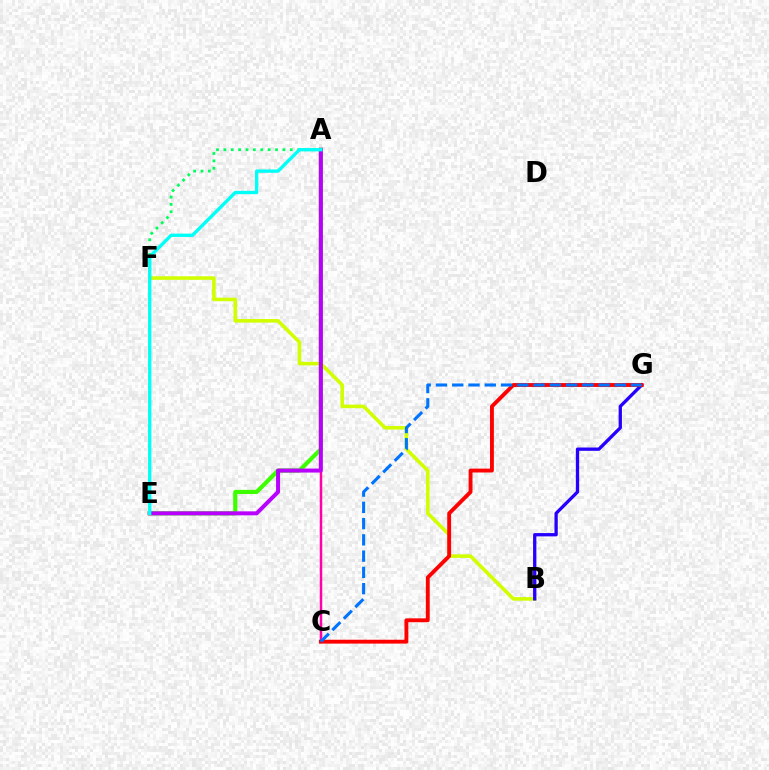{('A', 'C'): [{'color': '#ff9400', 'line_style': 'dotted', 'thickness': 1.53}, {'color': '#ff00ac', 'line_style': 'solid', 'thickness': 1.77}], ('B', 'F'): [{'color': '#d1ff00', 'line_style': 'solid', 'thickness': 2.57}], ('A', 'F'): [{'color': '#00ff5c', 'line_style': 'dotted', 'thickness': 2.0}], ('A', 'E'): [{'color': '#3dff00', 'line_style': 'solid', 'thickness': 2.98}, {'color': '#b900ff', 'line_style': 'solid', 'thickness': 2.87}, {'color': '#00fff6', 'line_style': 'solid', 'thickness': 2.4}], ('B', 'G'): [{'color': '#2500ff', 'line_style': 'solid', 'thickness': 2.38}], ('C', 'G'): [{'color': '#ff0000', 'line_style': 'solid', 'thickness': 2.79}, {'color': '#0074ff', 'line_style': 'dashed', 'thickness': 2.21}]}